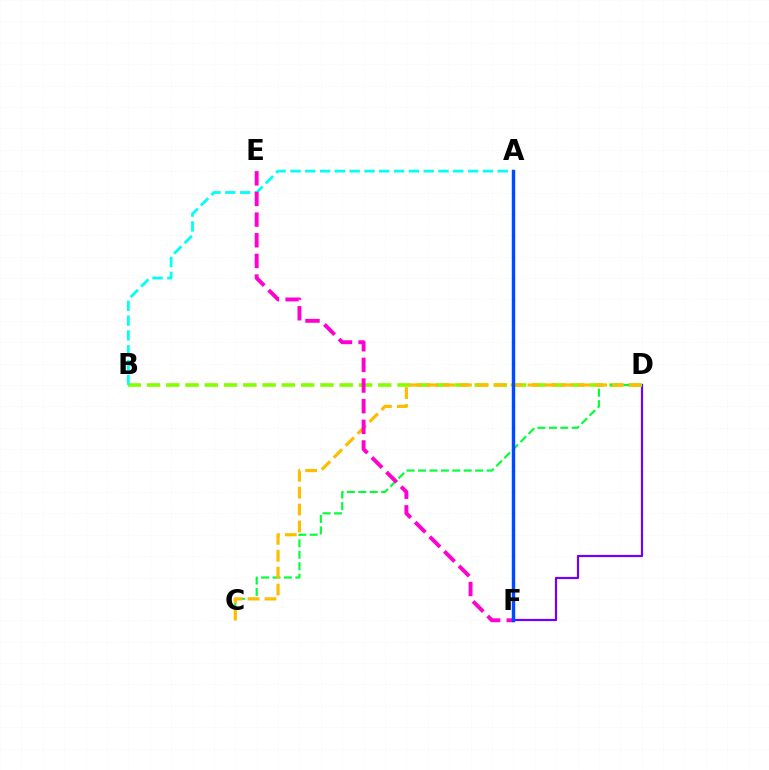{('D', 'F'): [{'color': '#7200ff', 'line_style': 'solid', 'thickness': 1.59}], ('B', 'D'): [{'color': '#84ff00', 'line_style': 'dashed', 'thickness': 2.62}], ('A', 'F'): [{'color': '#ff0000', 'line_style': 'solid', 'thickness': 1.92}, {'color': '#004bff', 'line_style': 'solid', 'thickness': 2.47}], ('A', 'B'): [{'color': '#00fff6', 'line_style': 'dashed', 'thickness': 2.01}], ('C', 'D'): [{'color': '#00ff39', 'line_style': 'dashed', 'thickness': 1.55}, {'color': '#ffbd00', 'line_style': 'dashed', 'thickness': 2.3}], ('E', 'F'): [{'color': '#ff00cf', 'line_style': 'dashed', 'thickness': 2.81}]}